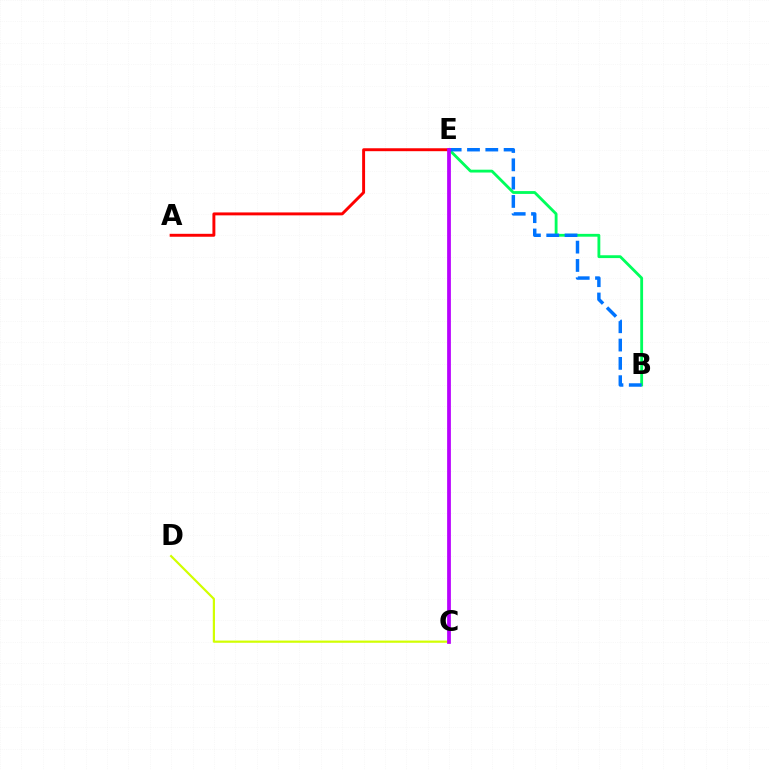{('C', 'D'): [{'color': '#d1ff00', 'line_style': 'solid', 'thickness': 1.58}], ('B', 'E'): [{'color': '#00ff5c', 'line_style': 'solid', 'thickness': 2.04}, {'color': '#0074ff', 'line_style': 'dashed', 'thickness': 2.49}], ('A', 'E'): [{'color': '#ff0000', 'line_style': 'solid', 'thickness': 2.11}], ('C', 'E'): [{'color': '#b900ff', 'line_style': 'solid', 'thickness': 2.7}]}